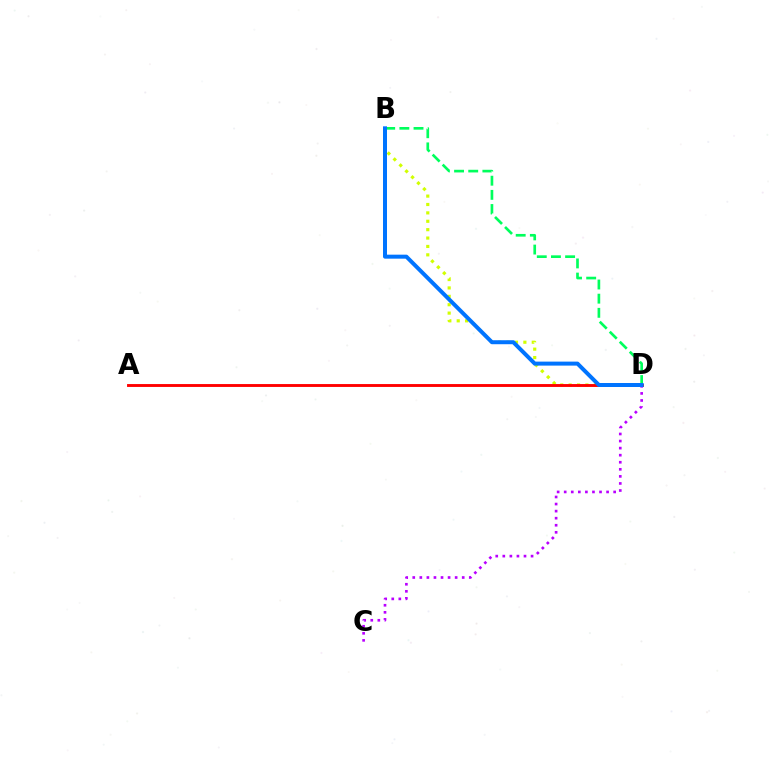{('B', 'D'): [{'color': '#d1ff00', 'line_style': 'dotted', 'thickness': 2.28}, {'color': '#00ff5c', 'line_style': 'dashed', 'thickness': 1.92}, {'color': '#0074ff', 'line_style': 'solid', 'thickness': 2.88}], ('A', 'D'): [{'color': '#ff0000', 'line_style': 'solid', 'thickness': 2.08}], ('C', 'D'): [{'color': '#b900ff', 'line_style': 'dotted', 'thickness': 1.92}]}